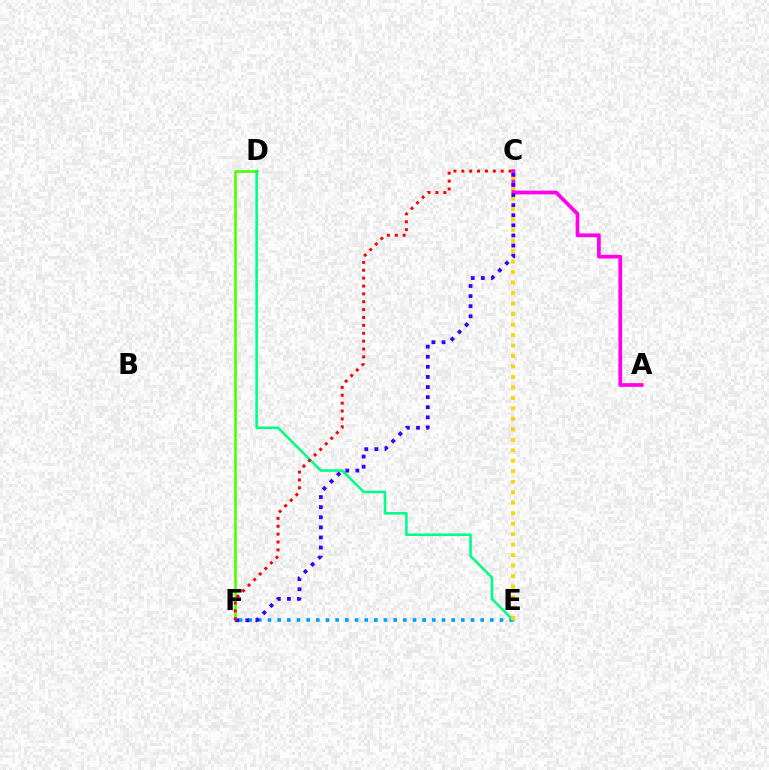{('A', 'C'): [{'color': '#ff00ed', 'line_style': 'solid', 'thickness': 2.68}], ('D', 'F'): [{'color': '#4fff00', 'line_style': 'solid', 'thickness': 1.91}], ('E', 'F'): [{'color': '#009eff', 'line_style': 'dotted', 'thickness': 2.63}], ('D', 'E'): [{'color': '#00ff86', 'line_style': 'solid', 'thickness': 1.86}], ('C', 'E'): [{'color': '#ffd500', 'line_style': 'dotted', 'thickness': 2.85}], ('C', 'F'): [{'color': '#3700ff', 'line_style': 'dotted', 'thickness': 2.74}, {'color': '#ff0000', 'line_style': 'dotted', 'thickness': 2.14}]}